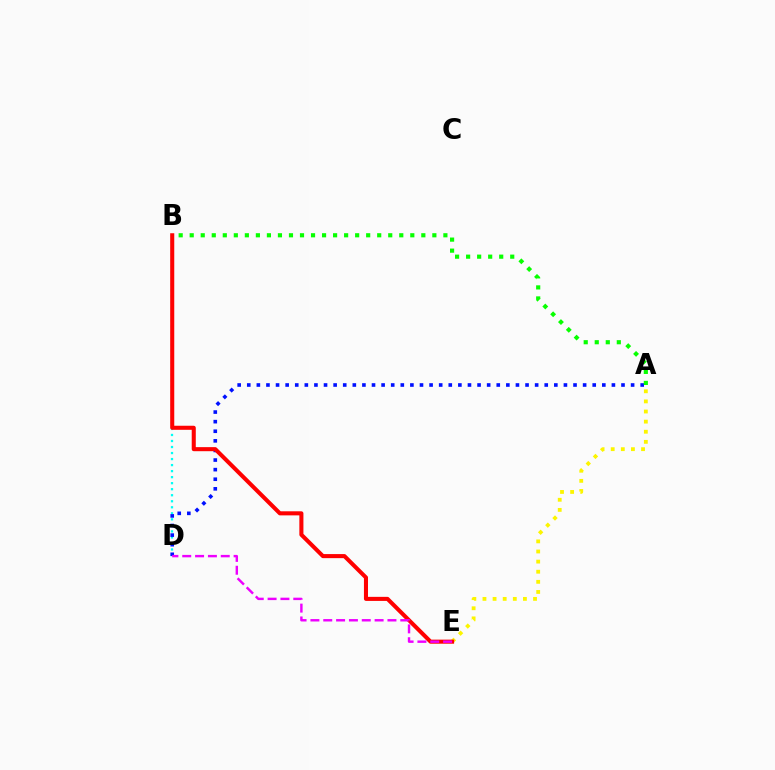{('B', 'D'): [{'color': '#00fff6', 'line_style': 'dotted', 'thickness': 1.64}], ('A', 'D'): [{'color': '#0010ff', 'line_style': 'dotted', 'thickness': 2.61}], ('A', 'B'): [{'color': '#08ff00', 'line_style': 'dotted', 'thickness': 3.0}], ('A', 'E'): [{'color': '#fcf500', 'line_style': 'dotted', 'thickness': 2.75}], ('B', 'E'): [{'color': '#ff0000', 'line_style': 'solid', 'thickness': 2.93}], ('D', 'E'): [{'color': '#ee00ff', 'line_style': 'dashed', 'thickness': 1.74}]}